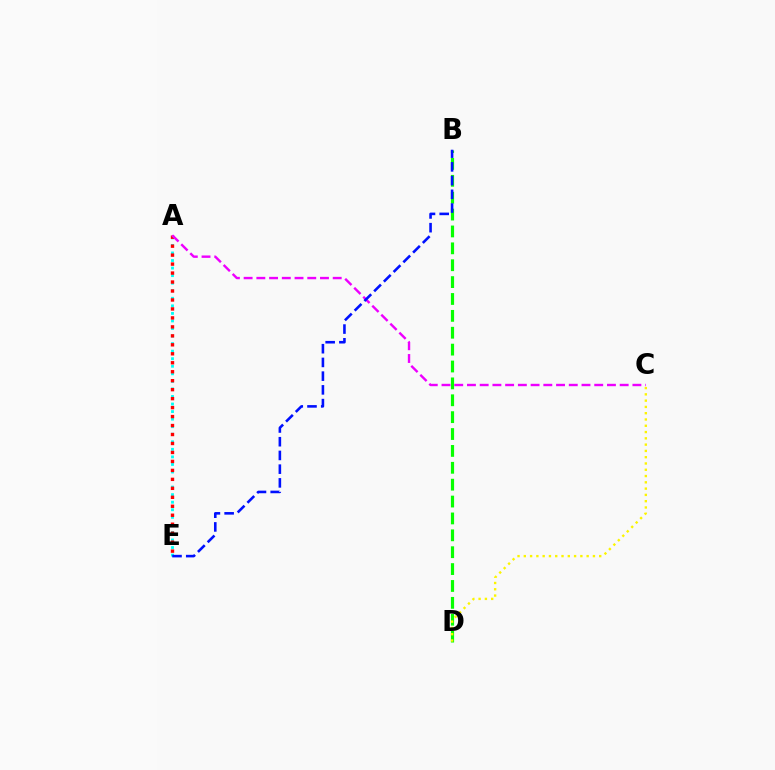{('A', 'E'): [{'color': '#00fff6', 'line_style': 'dotted', 'thickness': 2.05}, {'color': '#ff0000', 'line_style': 'dotted', 'thickness': 2.44}], ('B', 'D'): [{'color': '#08ff00', 'line_style': 'dashed', 'thickness': 2.29}], ('C', 'D'): [{'color': '#fcf500', 'line_style': 'dotted', 'thickness': 1.71}], ('A', 'C'): [{'color': '#ee00ff', 'line_style': 'dashed', 'thickness': 1.73}], ('B', 'E'): [{'color': '#0010ff', 'line_style': 'dashed', 'thickness': 1.86}]}